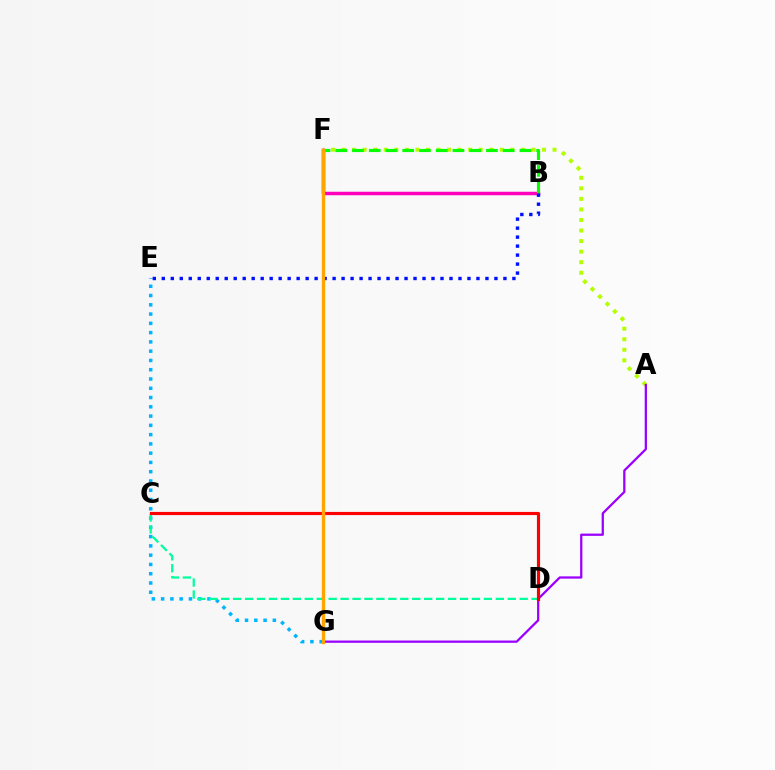{('A', 'F'): [{'color': '#b3ff00', 'line_style': 'dotted', 'thickness': 2.87}], ('E', 'G'): [{'color': '#00b5ff', 'line_style': 'dotted', 'thickness': 2.52}], ('B', 'F'): [{'color': '#ff00bd', 'line_style': 'solid', 'thickness': 2.52}, {'color': '#08ff00', 'line_style': 'dashed', 'thickness': 2.27}], ('A', 'G'): [{'color': '#9b00ff', 'line_style': 'solid', 'thickness': 1.63}], ('C', 'D'): [{'color': '#00ff9d', 'line_style': 'dashed', 'thickness': 1.62}, {'color': '#ff0000', 'line_style': 'solid', 'thickness': 2.27}], ('B', 'E'): [{'color': '#0010ff', 'line_style': 'dotted', 'thickness': 2.44}], ('F', 'G'): [{'color': '#ffa500', 'line_style': 'solid', 'thickness': 2.45}]}